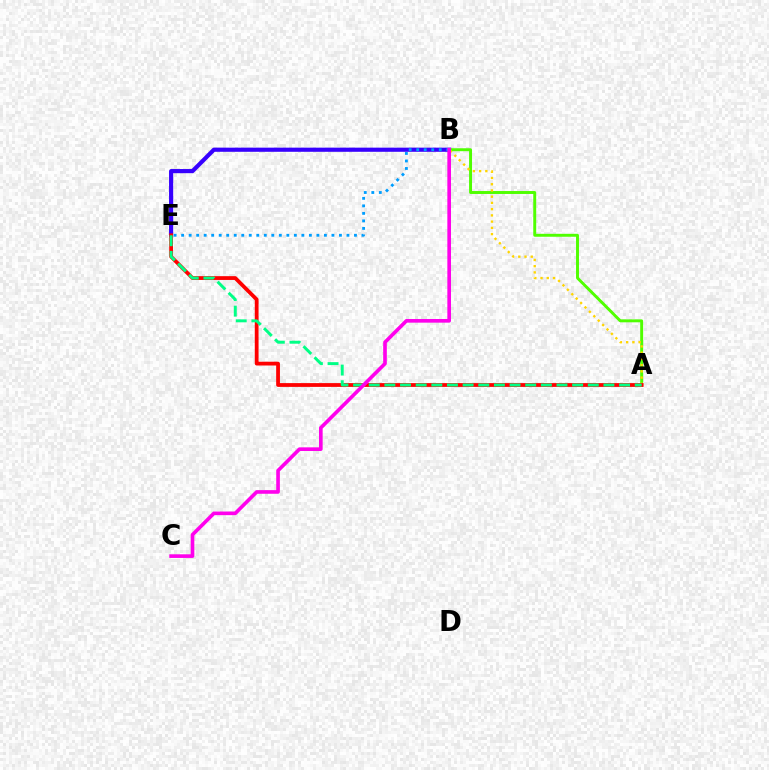{('B', 'E'): [{'color': '#3700ff', 'line_style': 'solid', 'thickness': 2.99}, {'color': '#009eff', 'line_style': 'dotted', 'thickness': 2.04}], ('A', 'B'): [{'color': '#4fff00', 'line_style': 'solid', 'thickness': 2.12}, {'color': '#ffd500', 'line_style': 'dotted', 'thickness': 1.69}], ('A', 'E'): [{'color': '#ff0000', 'line_style': 'solid', 'thickness': 2.73}, {'color': '#00ff86', 'line_style': 'dashed', 'thickness': 2.13}], ('B', 'C'): [{'color': '#ff00ed', 'line_style': 'solid', 'thickness': 2.62}]}